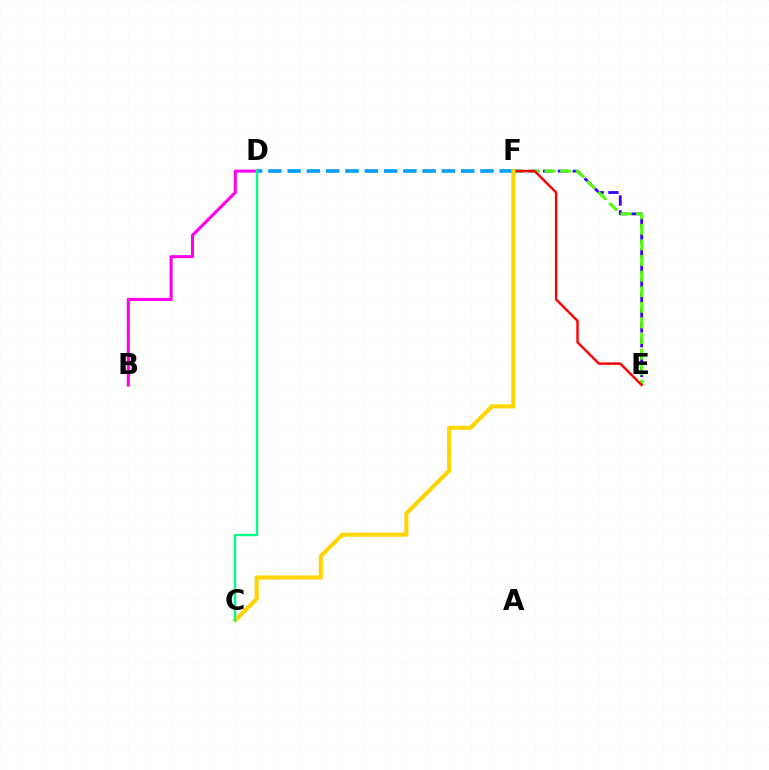{('B', 'D'): [{'color': '#ff00ed', 'line_style': 'solid', 'thickness': 2.22}], ('E', 'F'): [{'color': '#3700ff', 'line_style': 'dashed', 'thickness': 2.01}, {'color': '#4fff00', 'line_style': 'dashed', 'thickness': 2.12}, {'color': '#ff0000', 'line_style': 'solid', 'thickness': 1.74}], ('D', 'F'): [{'color': '#009eff', 'line_style': 'dashed', 'thickness': 2.62}], ('C', 'F'): [{'color': '#ffd500', 'line_style': 'solid', 'thickness': 2.95}], ('C', 'D'): [{'color': '#00ff86', 'line_style': 'solid', 'thickness': 1.71}]}